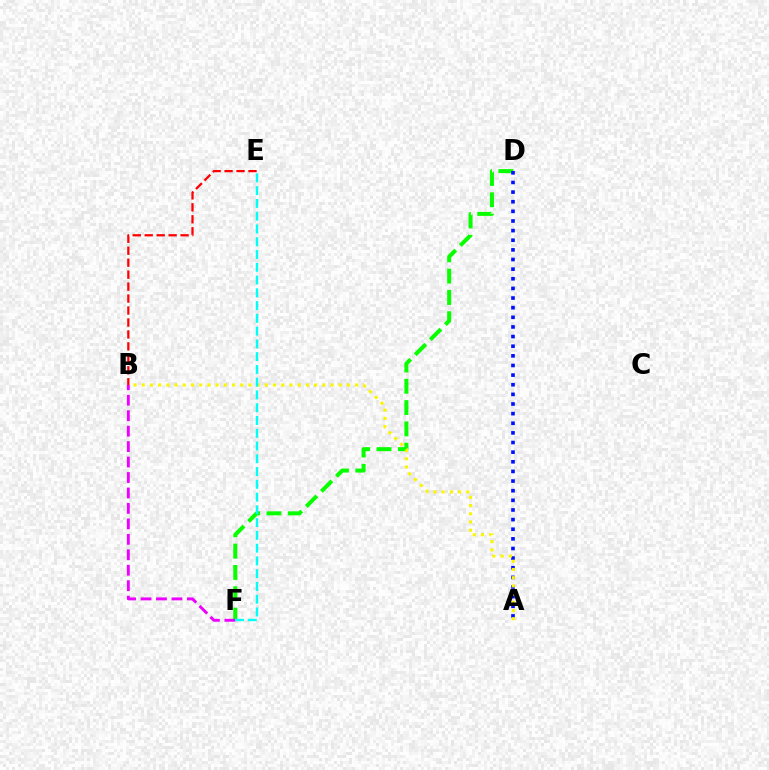{('D', 'F'): [{'color': '#08ff00', 'line_style': 'dashed', 'thickness': 2.9}], ('A', 'D'): [{'color': '#0010ff', 'line_style': 'dotted', 'thickness': 2.62}], ('A', 'B'): [{'color': '#fcf500', 'line_style': 'dotted', 'thickness': 2.23}], ('B', 'F'): [{'color': '#ee00ff', 'line_style': 'dashed', 'thickness': 2.1}], ('B', 'E'): [{'color': '#ff0000', 'line_style': 'dashed', 'thickness': 1.62}], ('E', 'F'): [{'color': '#00fff6', 'line_style': 'dashed', 'thickness': 1.73}]}